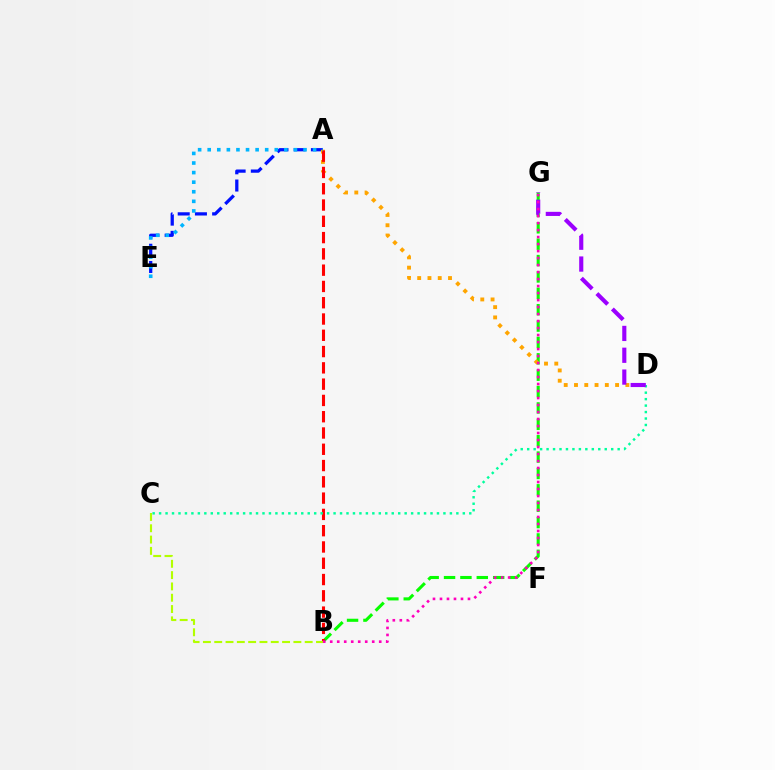{('B', 'G'): [{'color': '#08ff00', 'line_style': 'dashed', 'thickness': 2.22}, {'color': '#ff00bd', 'line_style': 'dotted', 'thickness': 1.9}], ('A', 'E'): [{'color': '#0010ff', 'line_style': 'dashed', 'thickness': 2.34}, {'color': '#00b5ff', 'line_style': 'dotted', 'thickness': 2.6}], ('A', 'D'): [{'color': '#ffa500', 'line_style': 'dotted', 'thickness': 2.79}], ('A', 'B'): [{'color': '#ff0000', 'line_style': 'dashed', 'thickness': 2.21}], ('C', 'D'): [{'color': '#00ff9d', 'line_style': 'dotted', 'thickness': 1.76}], ('B', 'C'): [{'color': '#b3ff00', 'line_style': 'dashed', 'thickness': 1.54}], ('D', 'G'): [{'color': '#9b00ff', 'line_style': 'dashed', 'thickness': 2.96}]}